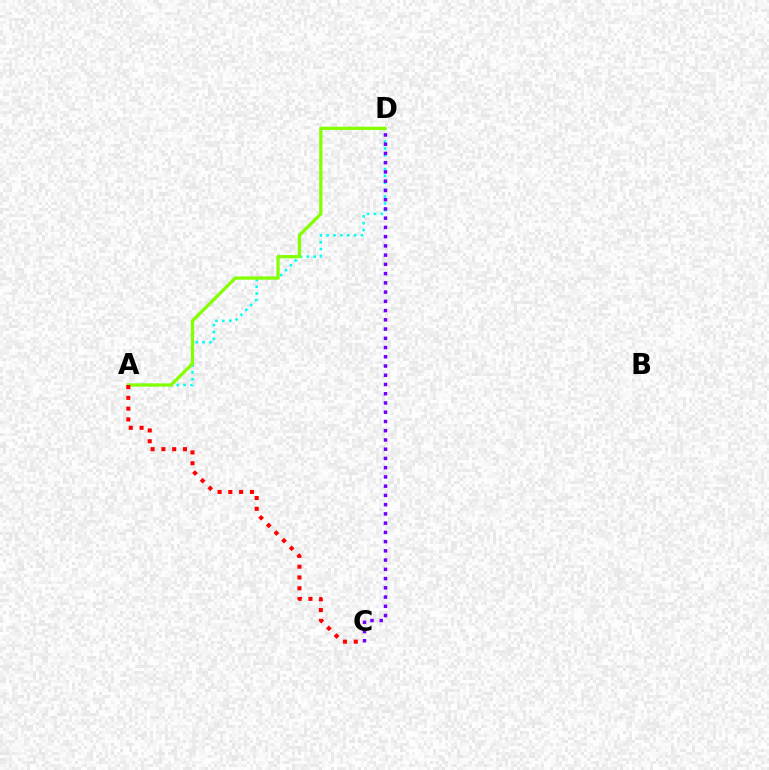{('A', 'D'): [{'color': '#00fff6', 'line_style': 'dotted', 'thickness': 1.87}, {'color': '#84ff00', 'line_style': 'solid', 'thickness': 2.35}], ('A', 'C'): [{'color': '#ff0000', 'line_style': 'dotted', 'thickness': 2.93}], ('C', 'D'): [{'color': '#7200ff', 'line_style': 'dotted', 'thickness': 2.51}]}